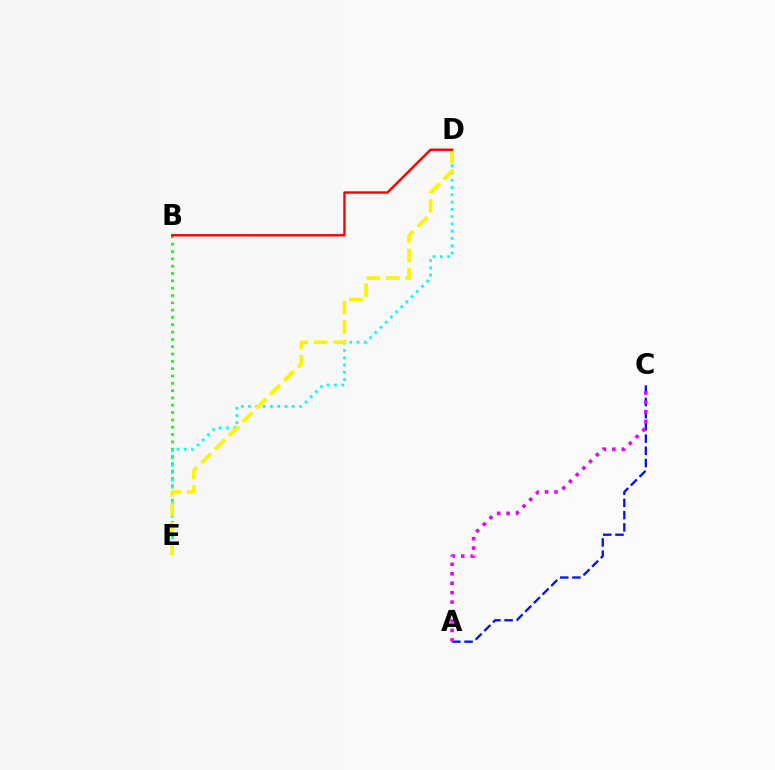{('B', 'E'): [{'color': '#08ff00', 'line_style': 'dotted', 'thickness': 1.99}], ('D', 'E'): [{'color': '#00fff6', 'line_style': 'dotted', 'thickness': 1.98}, {'color': '#fcf500', 'line_style': 'dashed', 'thickness': 2.64}], ('A', 'C'): [{'color': '#0010ff', 'line_style': 'dashed', 'thickness': 1.66}, {'color': '#ee00ff', 'line_style': 'dotted', 'thickness': 2.57}], ('B', 'D'): [{'color': '#ff0000', 'line_style': 'solid', 'thickness': 1.72}]}